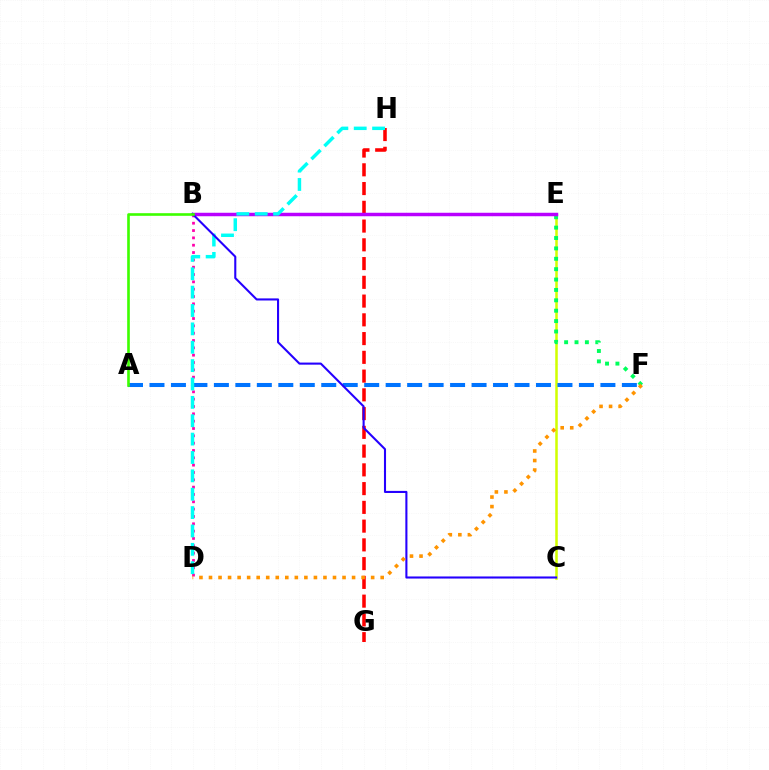{('C', 'E'): [{'color': '#d1ff00', 'line_style': 'solid', 'thickness': 1.82}], ('B', 'D'): [{'color': '#ff00ac', 'line_style': 'dotted', 'thickness': 1.99}], ('A', 'F'): [{'color': '#0074ff', 'line_style': 'dashed', 'thickness': 2.92}], ('G', 'H'): [{'color': '#ff0000', 'line_style': 'dashed', 'thickness': 2.55}], ('E', 'F'): [{'color': '#00ff5c', 'line_style': 'dotted', 'thickness': 2.82}], ('B', 'E'): [{'color': '#b900ff', 'line_style': 'solid', 'thickness': 2.5}], ('D', 'H'): [{'color': '#00fff6', 'line_style': 'dashed', 'thickness': 2.5}], ('B', 'C'): [{'color': '#2500ff', 'line_style': 'solid', 'thickness': 1.5}], ('D', 'F'): [{'color': '#ff9400', 'line_style': 'dotted', 'thickness': 2.59}], ('A', 'B'): [{'color': '#3dff00', 'line_style': 'solid', 'thickness': 1.89}]}